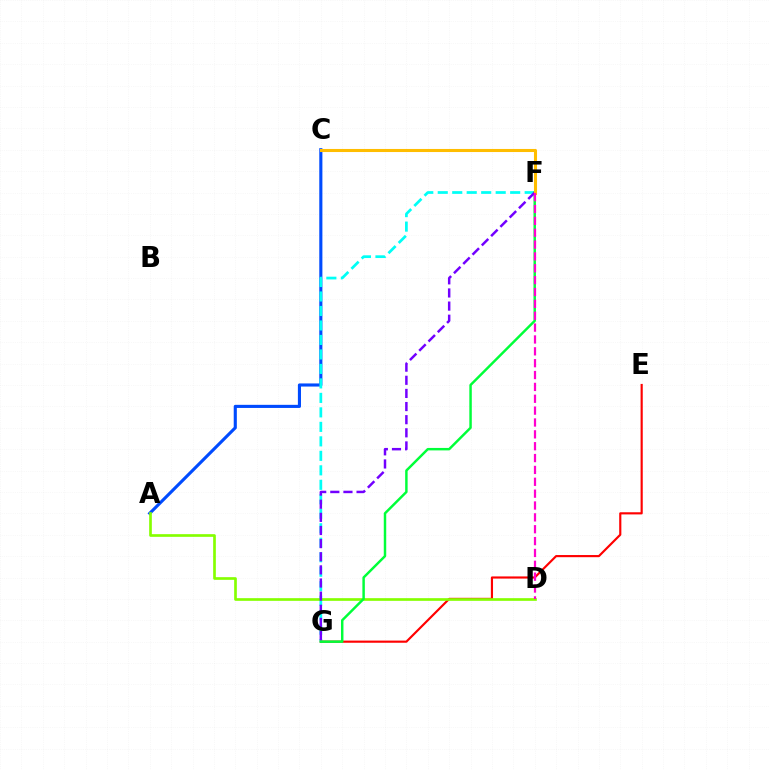{('A', 'C'): [{'color': '#004bff', 'line_style': 'solid', 'thickness': 2.24}], ('F', 'G'): [{'color': '#00fff6', 'line_style': 'dashed', 'thickness': 1.97}, {'color': '#00ff39', 'line_style': 'solid', 'thickness': 1.77}, {'color': '#7200ff', 'line_style': 'dashed', 'thickness': 1.78}], ('E', 'G'): [{'color': '#ff0000', 'line_style': 'solid', 'thickness': 1.55}], ('A', 'D'): [{'color': '#84ff00', 'line_style': 'solid', 'thickness': 1.92}], ('C', 'F'): [{'color': '#ffbd00', 'line_style': 'solid', 'thickness': 2.21}], ('D', 'F'): [{'color': '#ff00cf', 'line_style': 'dashed', 'thickness': 1.61}]}